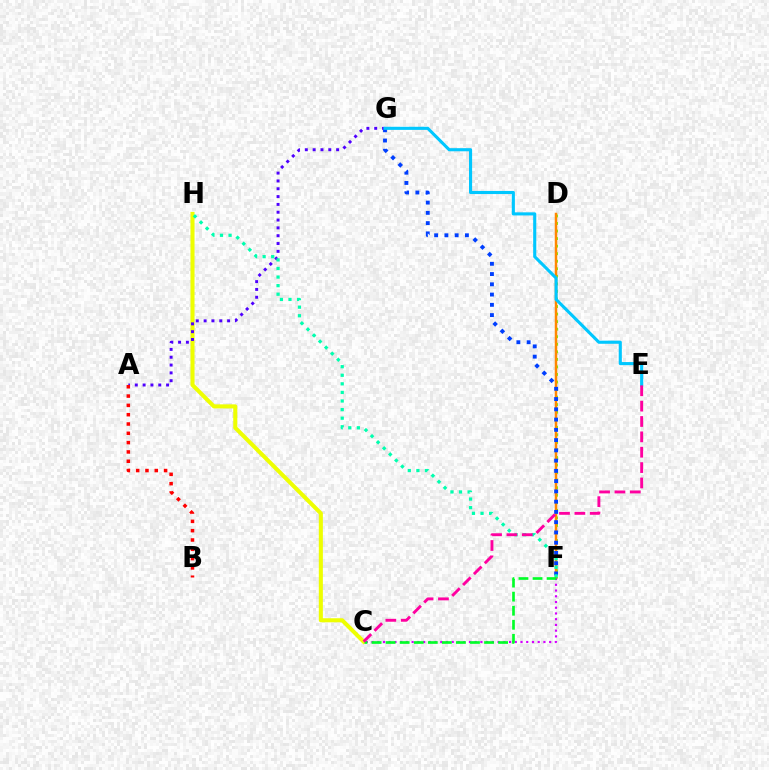{('C', 'H'): [{'color': '#eeff00', 'line_style': 'solid', 'thickness': 2.92}], ('D', 'F'): [{'color': '#66ff00', 'line_style': 'dotted', 'thickness': 2.05}, {'color': '#ff8800', 'line_style': 'solid', 'thickness': 1.8}], ('A', 'G'): [{'color': '#4f00ff', 'line_style': 'dotted', 'thickness': 2.13}], ('A', 'B'): [{'color': '#ff0000', 'line_style': 'dotted', 'thickness': 2.53}], ('C', 'F'): [{'color': '#d600ff', 'line_style': 'dotted', 'thickness': 1.56}, {'color': '#00ff27', 'line_style': 'dashed', 'thickness': 1.91}], ('F', 'G'): [{'color': '#003fff', 'line_style': 'dotted', 'thickness': 2.79}], ('F', 'H'): [{'color': '#00ffaf', 'line_style': 'dotted', 'thickness': 2.33}], ('E', 'G'): [{'color': '#00c7ff', 'line_style': 'solid', 'thickness': 2.24}], ('C', 'E'): [{'color': '#ff00a0', 'line_style': 'dashed', 'thickness': 2.09}]}